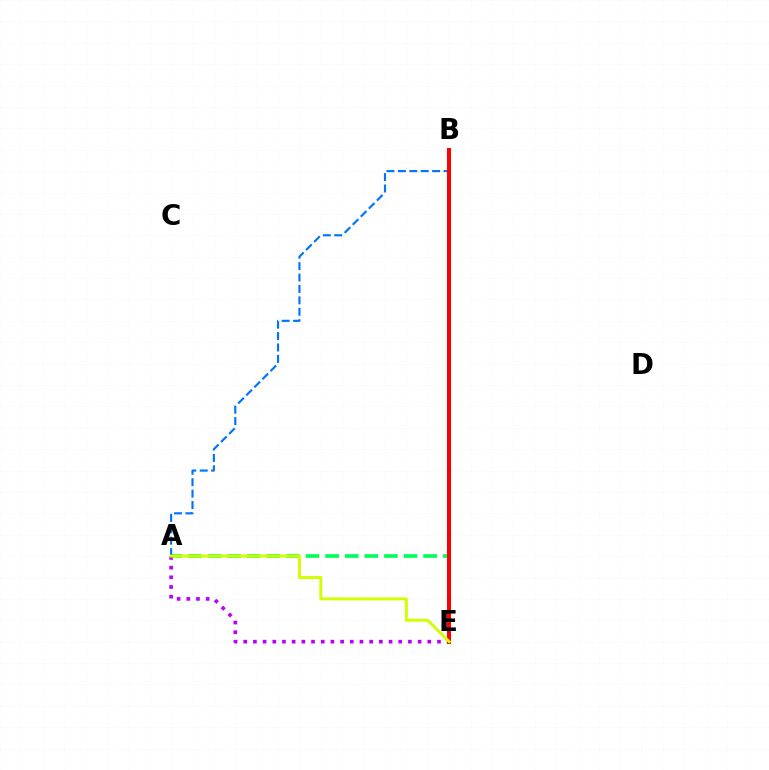{('A', 'E'): [{'color': '#00ff5c', 'line_style': 'dashed', 'thickness': 2.66}, {'color': '#b900ff', 'line_style': 'dotted', 'thickness': 2.63}, {'color': '#d1ff00', 'line_style': 'solid', 'thickness': 2.12}], ('A', 'B'): [{'color': '#0074ff', 'line_style': 'dashed', 'thickness': 1.55}], ('B', 'E'): [{'color': '#ff0000', 'line_style': 'solid', 'thickness': 2.89}]}